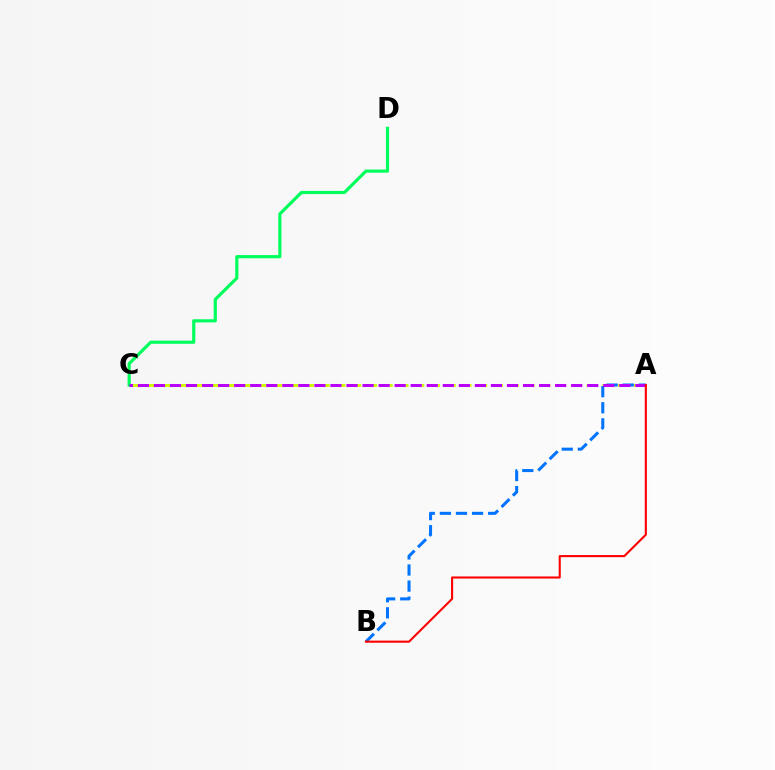{('A', 'C'): [{'color': '#d1ff00', 'line_style': 'dashed', 'thickness': 2.14}, {'color': '#b900ff', 'line_style': 'dashed', 'thickness': 2.18}], ('A', 'B'): [{'color': '#0074ff', 'line_style': 'dashed', 'thickness': 2.19}, {'color': '#ff0000', 'line_style': 'solid', 'thickness': 1.51}], ('C', 'D'): [{'color': '#00ff5c', 'line_style': 'solid', 'thickness': 2.29}]}